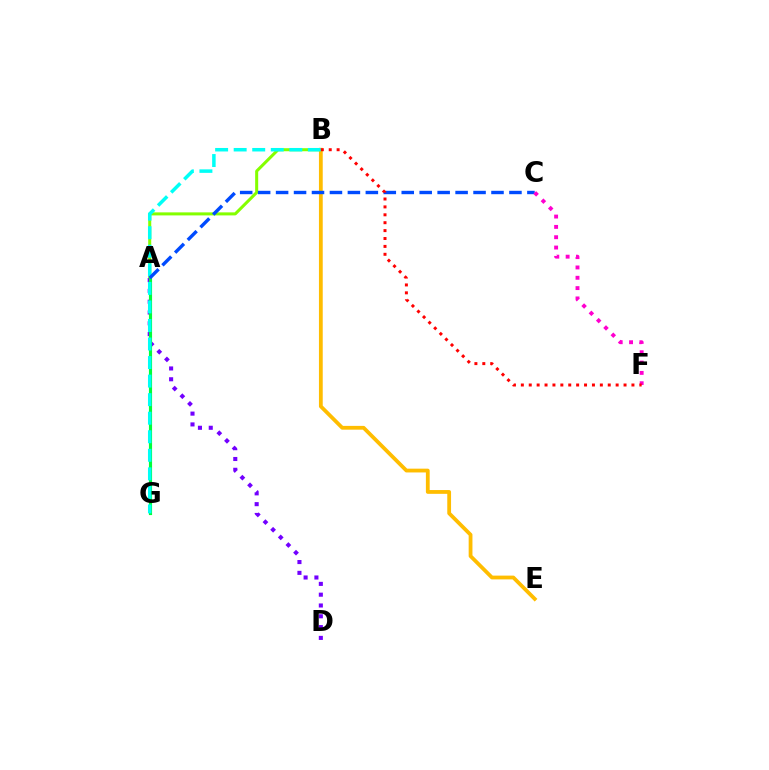{('A', 'B'): [{'color': '#84ff00', 'line_style': 'solid', 'thickness': 2.18}], ('A', 'D'): [{'color': '#7200ff', 'line_style': 'dotted', 'thickness': 2.94}], ('B', 'E'): [{'color': '#ffbd00', 'line_style': 'solid', 'thickness': 2.72}], ('A', 'G'): [{'color': '#00ff39', 'line_style': 'solid', 'thickness': 2.26}], ('B', 'G'): [{'color': '#00fff6', 'line_style': 'dashed', 'thickness': 2.52}], ('A', 'C'): [{'color': '#004bff', 'line_style': 'dashed', 'thickness': 2.44}], ('C', 'F'): [{'color': '#ff00cf', 'line_style': 'dotted', 'thickness': 2.81}], ('B', 'F'): [{'color': '#ff0000', 'line_style': 'dotted', 'thickness': 2.15}]}